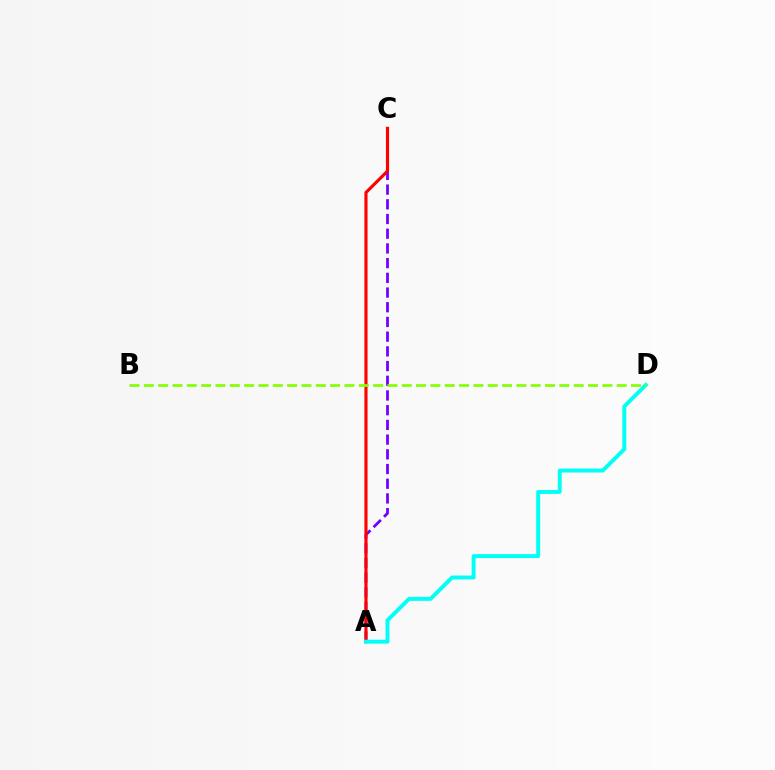{('A', 'C'): [{'color': '#7200ff', 'line_style': 'dashed', 'thickness': 2.0}, {'color': '#ff0000', 'line_style': 'solid', 'thickness': 2.26}], ('A', 'D'): [{'color': '#00fff6', 'line_style': 'solid', 'thickness': 2.83}], ('B', 'D'): [{'color': '#84ff00', 'line_style': 'dashed', 'thickness': 1.95}]}